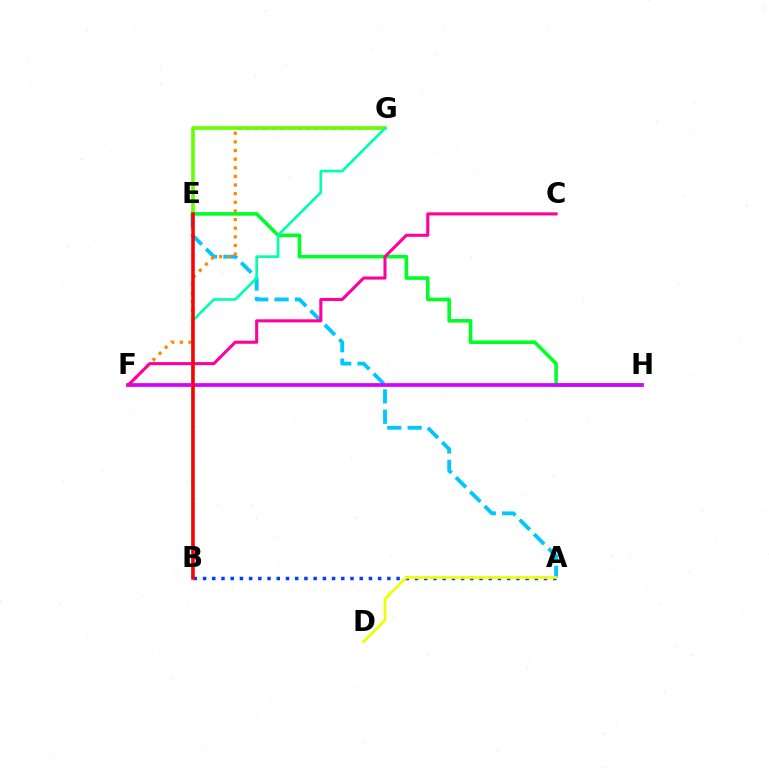{('A', 'E'): [{'color': '#00c7ff', 'line_style': 'dashed', 'thickness': 2.76}], ('E', 'H'): [{'color': '#00ff27', 'line_style': 'solid', 'thickness': 2.58}], ('F', 'G'): [{'color': '#ff8800', 'line_style': 'dotted', 'thickness': 2.35}], ('F', 'H'): [{'color': '#d600ff', 'line_style': 'solid', 'thickness': 2.68}], ('E', 'G'): [{'color': '#66ff00', 'line_style': 'solid', 'thickness': 2.62}], ('B', 'E'): [{'color': '#4f00ff', 'line_style': 'dotted', 'thickness': 1.78}, {'color': '#ff0000', 'line_style': 'solid', 'thickness': 2.53}], ('A', 'B'): [{'color': '#003fff', 'line_style': 'dotted', 'thickness': 2.5}], ('B', 'G'): [{'color': '#00ffaf', 'line_style': 'solid', 'thickness': 1.93}], ('A', 'D'): [{'color': '#eeff00', 'line_style': 'solid', 'thickness': 1.97}], ('C', 'F'): [{'color': '#ff00a0', 'line_style': 'solid', 'thickness': 2.21}]}